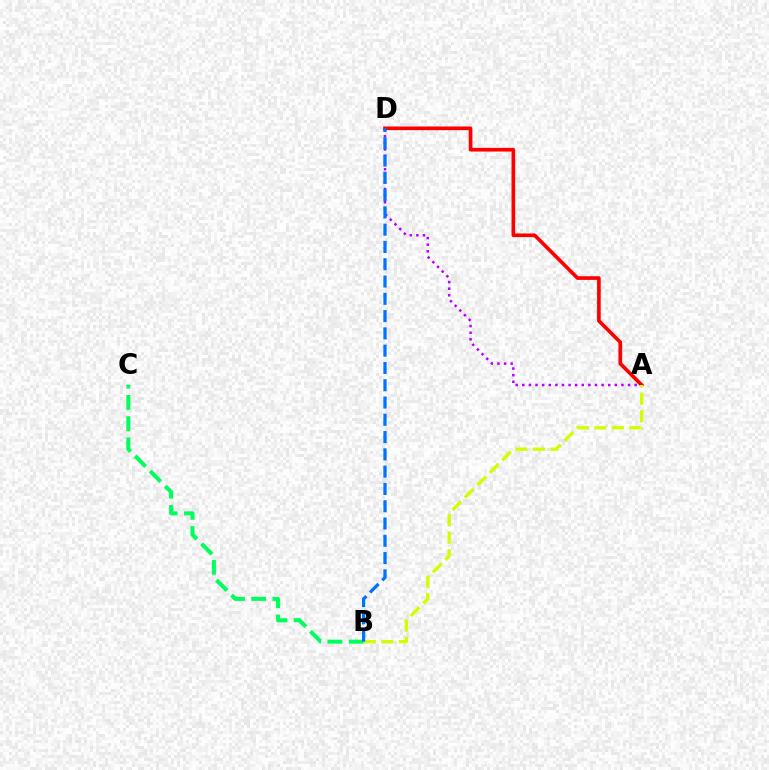{('A', 'D'): [{'color': '#b900ff', 'line_style': 'dotted', 'thickness': 1.8}, {'color': '#ff0000', 'line_style': 'solid', 'thickness': 2.63}], ('B', 'C'): [{'color': '#00ff5c', 'line_style': 'dashed', 'thickness': 2.89}], ('A', 'B'): [{'color': '#d1ff00', 'line_style': 'dashed', 'thickness': 2.39}], ('B', 'D'): [{'color': '#0074ff', 'line_style': 'dashed', 'thickness': 2.35}]}